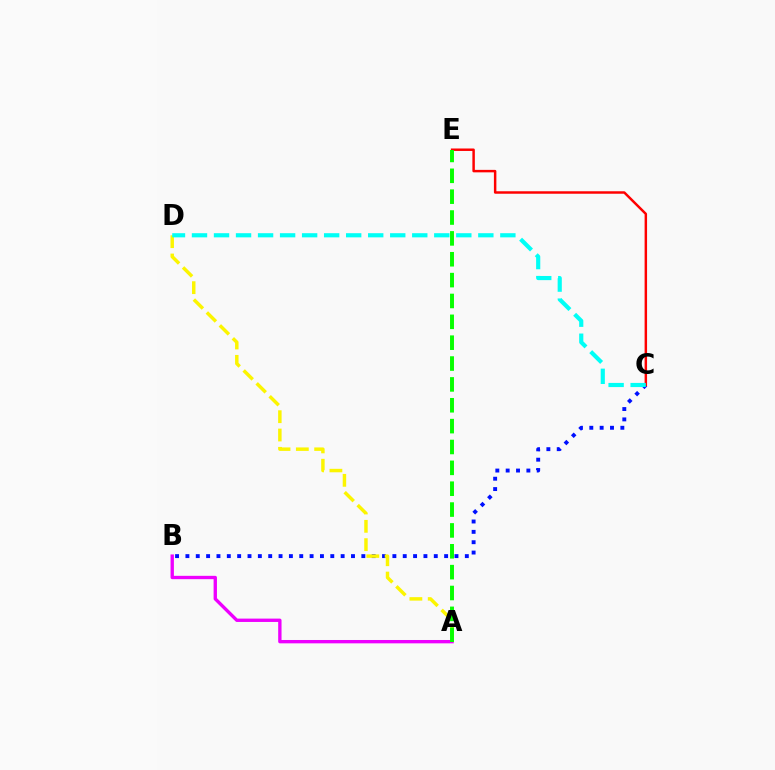{('A', 'B'): [{'color': '#ee00ff', 'line_style': 'solid', 'thickness': 2.41}], ('B', 'C'): [{'color': '#0010ff', 'line_style': 'dotted', 'thickness': 2.81}], ('A', 'D'): [{'color': '#fcf500', 'line_style': 'dashed', 'thickness': 2.49}], ('C', 'E'): [{'color': '#ff0000', 'line_style': 'solid', 'thickness': 1.78}], ('A', 'E'): [{'color': '#08ff00', 'line_style': 'dashed', 'thickness': 2.83}], ('C', 'D'): [{'color': '#00fff6', 'line_style': 'dashed', 'thickness': 2.99}]}